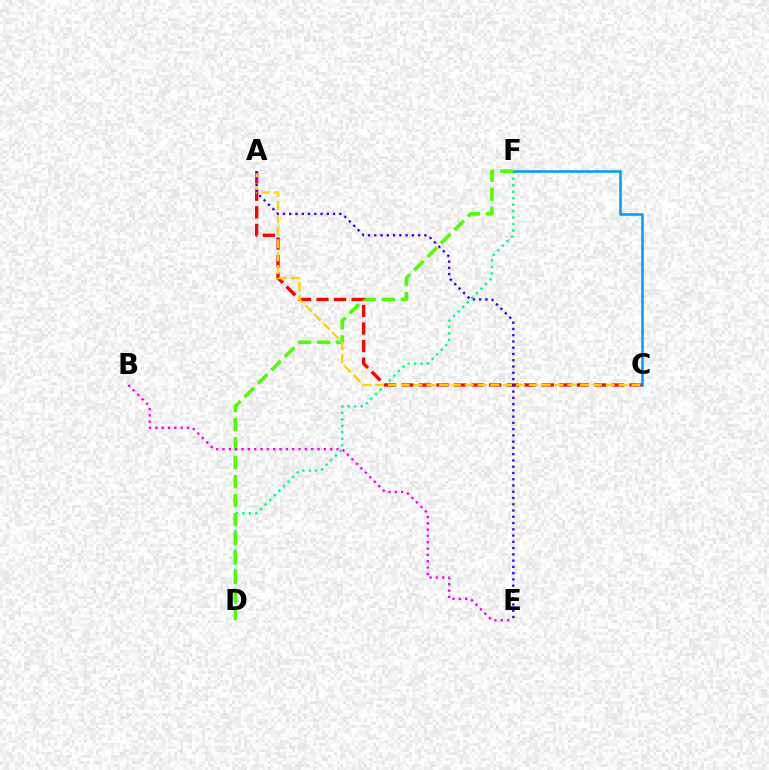{('D', 'F'): [{'color': '#00ff86', 'line_style': 'dotted', 'thickness': 1.76}, {'color': '#4fff00', 'line_style': 'dashed', 'thickness': 2.58}], ('C', 'F'): [{'color': '#009eff', 'line_style': 'solid', 'thickness': 1.85}], ('A', 'C'): [{'color': '#ff0000', 'line_style': 'dashed', 'thickness': 2.38}, {'color': '#ffd500', 'line_style': 'dashed', 'thickness': 1.74}], ('B', 'E'): [{'color': '#ff00ed', 'line_style': 'dotted', 'thickness': 1.72}], ('A', 'E'): [{'color': '#3700ff', 'line_style': 'dotted', 'thickness': 1.7}]}